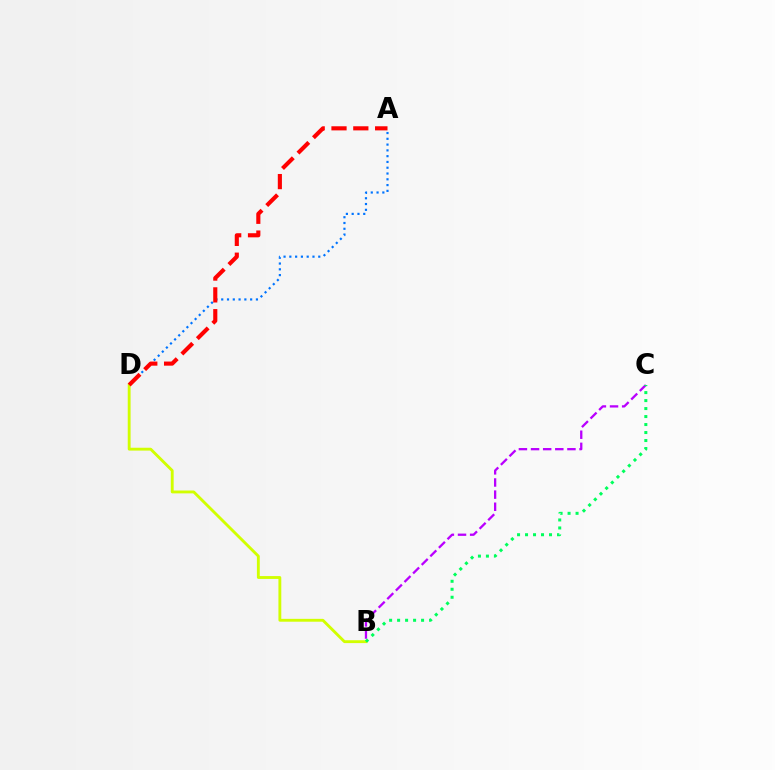{('A', 'D'): [{'color': '#0074ff', 'line_style': 'dotted', 'thickness': 1.57}, {'color': '#ff0000', 'line_style': 'dashed', 'thickness': 2.96}], ('B', 'D'): [{'color': '#d1ff00', 'line_style': 'solid', 'thickness': 2.06}], ('B', 'C'): [{'color': '#b900ff', 'line_style': 'dashed', 'thickness': 1.65}, {'color': '#00ff5c', 'line_style': 'dotted', 'thickness': 2.17}]}